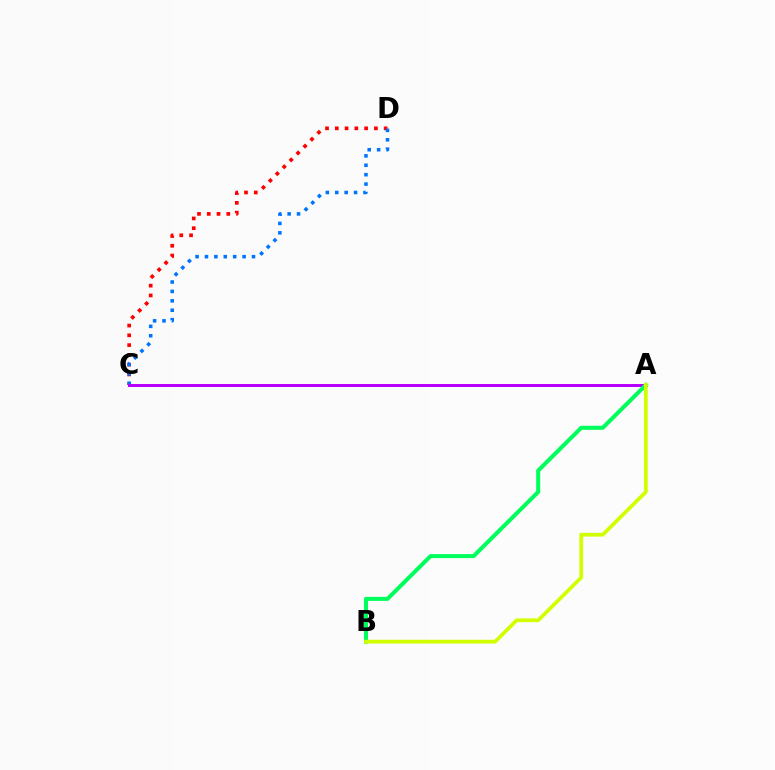{('C', 'D'): [{'color': '#ff0000', 'line_style': 'dotted', 'thickness': 2.65}, {'color': '#0074ff', 'line_style': 'dotted', 'thickness': 2.56}], ('A', 'C'): [{'color': '#b900ff', 'line_style': 'solid', 'thickness': 2.15}], ('A', 'B'): [{'color': '#00ff5c', 'line_style': 'solid', 'thickness': 2.91}, {'color': '#d1ff00', 'line_style': 'solid', 'thickness': 2.7}]}